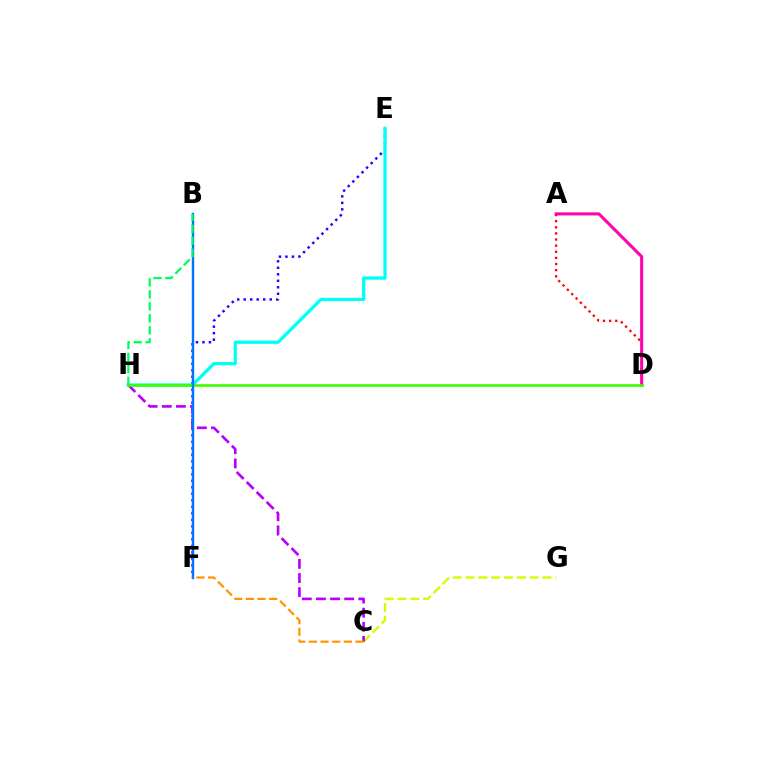{('A', 'D'): [{'color': '#ff0000', 'line_style': 'dotted', 'thickness': 1.66}, {'color': '#ff00ac', 'line_style': 'solid', 'thickness': 2.19}], ('E', 'F'): [{'color': '#2500ff', 'line_style': 'dotted', 'thickness': 1.77}], ('E', 'H'): [{'color': '#00fff6', 'line_style': 'solid', 'thickness': 2.35}], ('C', 'G'): [{'color': '#d1ff00', 'line_style': 'dashed', 'thickness': 1.74}], ('C', 'H'): [{'color': '#b900ff', 'line_style': 'dashed', 'thickness': 1.92}], ('D', 'H'): [{'color': '#3dff00', 'line_style': 'solid', 'thickness': 1.91}], ('B', 'F'): [{'color': '#0074ff', 'line_style': 'solid', 'thickness': 1.75}], ('B', 'H'): [{'color': '#00ff5c', 'line_style': 'dashed', 'thickness': 1.63}], ('C', 'F'): [{'color': '#ff9400', 'line_style': 'dashed', 'thickness': 1.58}]}